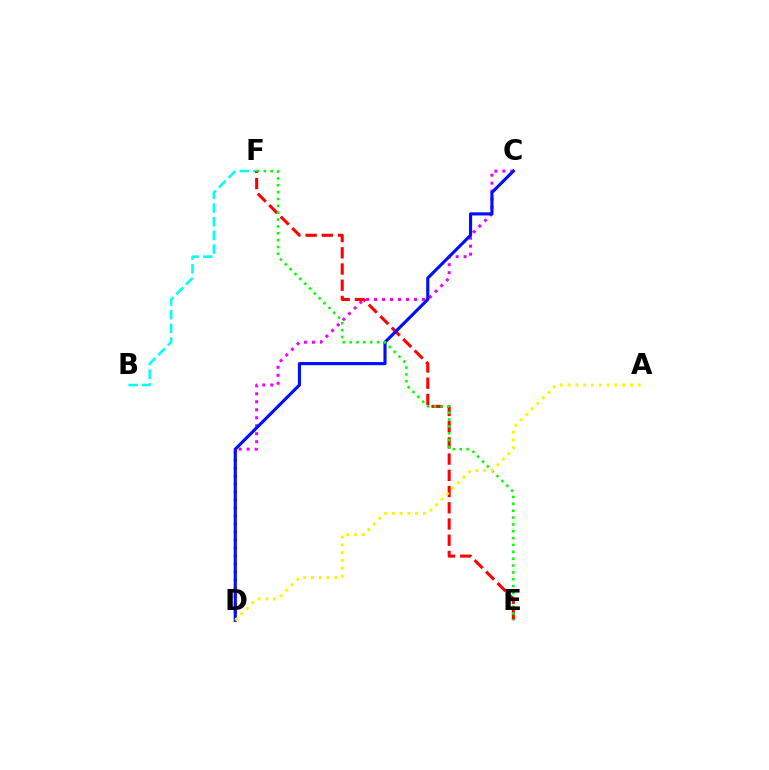{('B', 'F'): [{'color': '#00fff6', 'line_style': 'dashed', 'thickness': 1.86}], ('C', 'D'): [{'color': '#ee00ff', 'line_style': 'dotted', 'thickness': 2.17}, {'color': '#0010ff', 'line_style': 'solid', 'thickness': 2.26}], ('E', 'F'): [{'color': '#ff0000', 'line_style': 'dashed', 'thickness': 2.2}, {'color': '#08ff00', 'line_style': 'dotted', 'thickness': 1.86}], ('A', 'D'): [{'color': '#fcf500', 'line_style': 'dotted', 'thickness': 2.12}]}